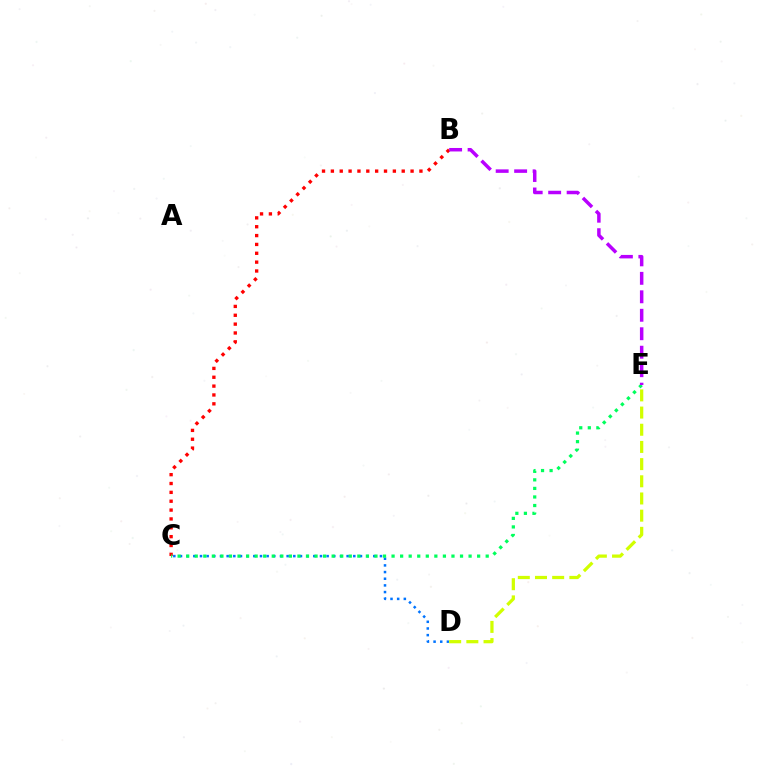{('C', 'D'): [{'color': '#0074ff', 'line_style': 'dotted', 'thickness': 1.81}], ('B', 'C'): [{'color': '#ff0000', 'line_style': 'dotted', 'thickness': 2.41}], ('C', 'E'): [{'color': '#00ff5c', 'line_style': 'dotted', 'thickness': 2.33}], ('D', 'E'): [{'color': '#d1ff00', 'line_style': 'dashed', 'thickness': 2.33}], ('B', 'E'): [{'color': '#b900ff', 'line_style': 'dashed', 'thickness': 2.51}]}